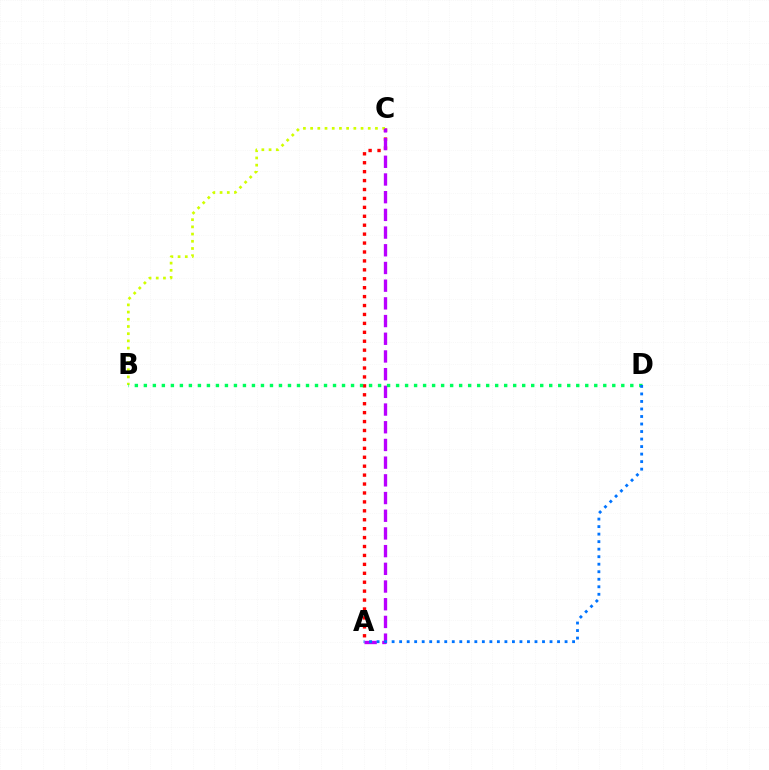{('A', 'C'): [{'color': '#ff0000', 'line_style': 'dotted', 'thickness': 2.42}, {'color': '#b900ff', 'line_style': 'dashed', 'thickness': 2.4}], ('B', 'C'): [{'color': '#d1ff00', 'line_style': 'dotted', 'thickness': 1.96}], ('B', 'D'): [{'color': '#00ff5c', 'line_style': 'dotted', 'thickness': 2.45}], ('A', 'D'): [{'color': '#0074ff', 'line_style': 'dotted', 'thickness': 2.04}]}